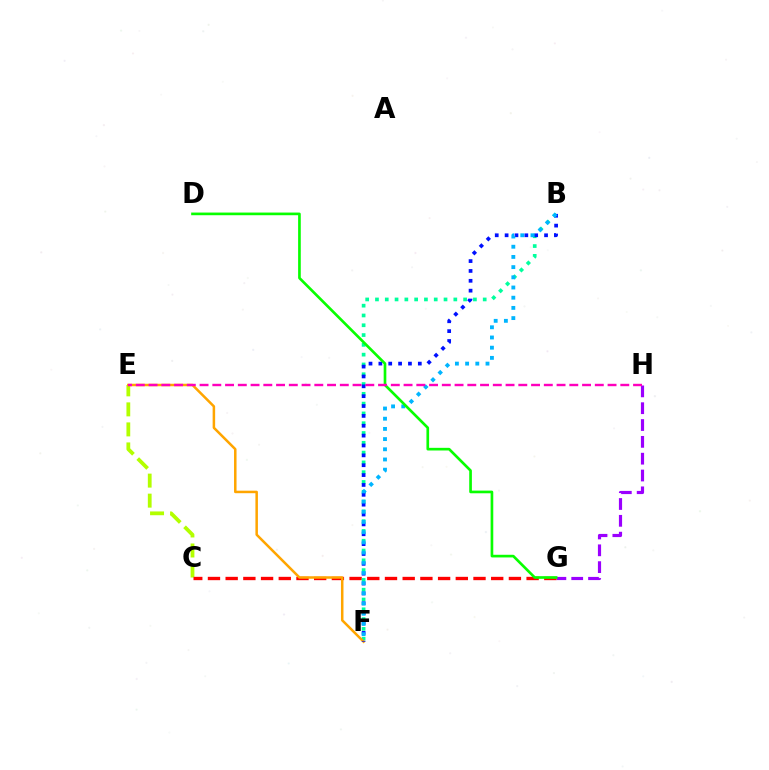{('G', 'H'): [{'color': '#9b00ff', 'line_style': 'dashed', 'thickness': 2.29}], ('C', 'E'): [{'color': '#b3ff00', 'line_style': 'dashed', 'thickness': 2.72}], ('C', 'G'): [{'color': '#ff0000', 'line_style': 'dashed', 'thickness': 2.4}], ('B', 'F'): [{'color': '#00ff9d', 'line_style': 'dotted', 'thickness': 2.66}, {'color': '#0010ff', 'line_style': 'dotted', 'thickness': 2.68}, {'color': '#00b5ff', 'line_style': 'dotted', 'thickness': 2.77}], ('E', 'F'): [{'color': '#ffa500', 'line_style': 'solid', 'thickness': 1.81}], ('D', 'G'): [{'color': '#08ff00', 'line_style': 'solid', 'thickness': 1.92}], ('E', 'H'): [{'color': '#ff00bd', 'line_style': 'dashed', 'thickness': 1.73}]}